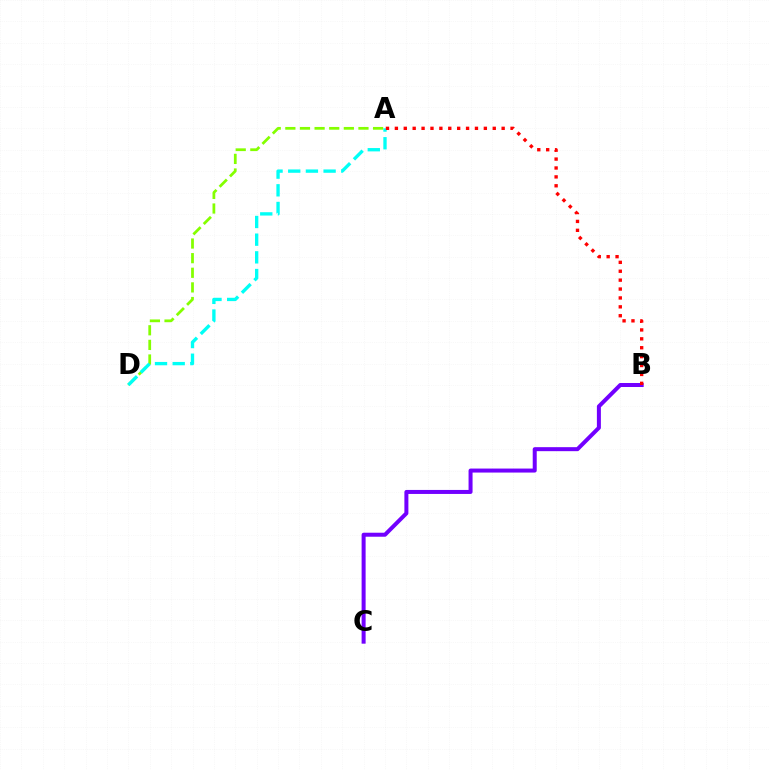{('B', 'C'): [{'color': '#7200ff', 'line_style': 'solid', 'thickness': 2.88}], ('A', 'D'): [{'color': '#84ff00', 'line_style': 'dashed', 'thickness': 1.99}, {'color': '#00fff6', 'line_style': 'dashed', 'thickness': 2.4}], ('A', 'B'): [{'color': '#ff0000', 'line_style': 'dotted', 'thickness': 2.42}]}